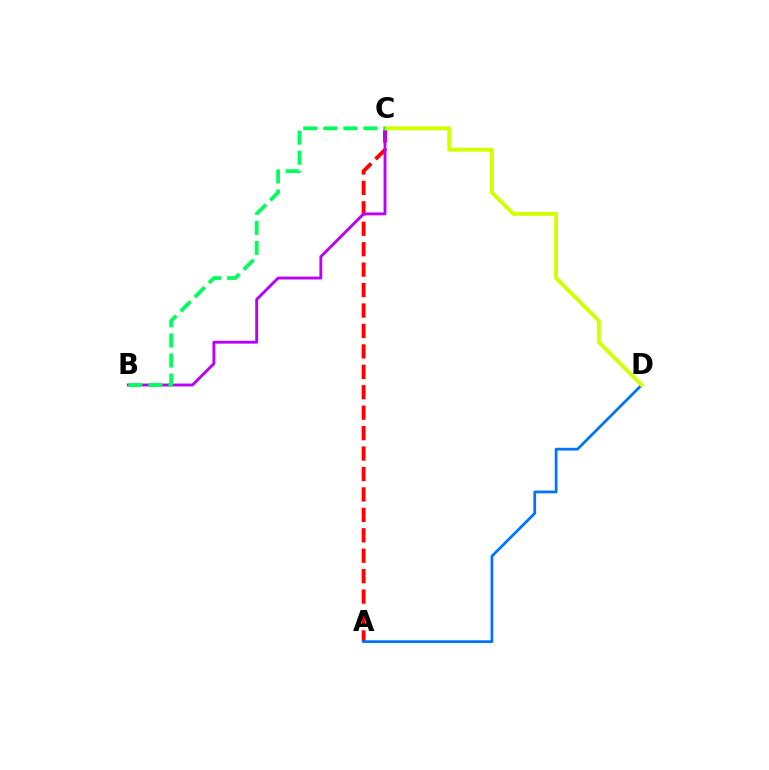{('A', 'C'): [{'color': '#ff0000', 'line_style': 'dashed', 'thickness': 2.78}], ('B', 'C'): [{'color': '#b900ff', 'line_style': 'solid', 'thickness': 2.06}, {'color': '#00ff5c', 'line_style': 'dashed', 'thickness': 2.73}], ('A', 'D'): [{'color': '#0074ff', 'line_style': 'solid', 'thickness': 1.98}], ('C', 'D'): [{'color': '#d1ff00', 'line_style': 'solid', 'thickness': 2.79}]}